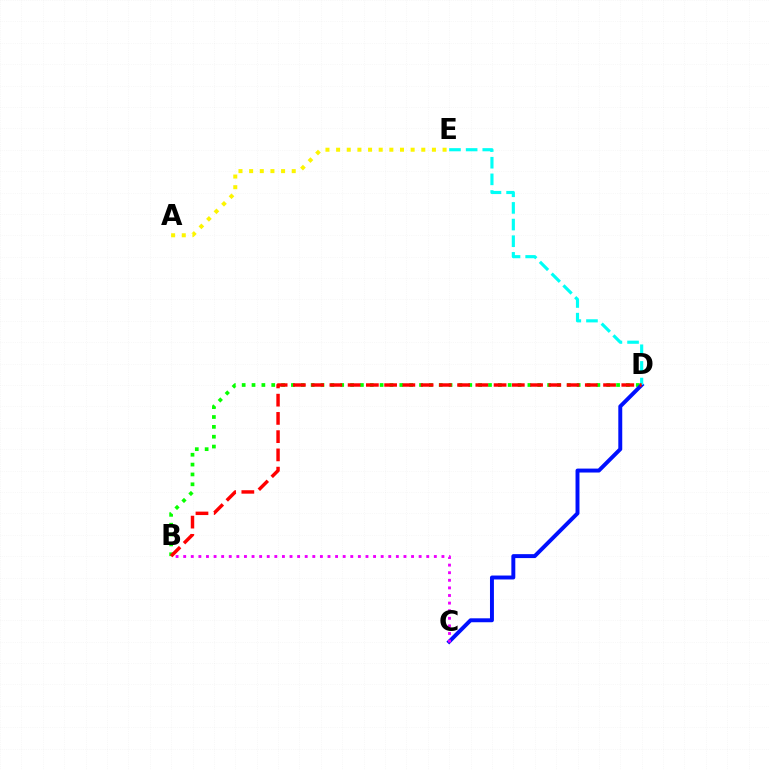{('B', 'D'): [{'color': '#08ff00', 'line_style': 'dotted', 'thickness': 2.68}, {'color': '#ff0000', 'line_style': 'dashed', 'thickness': 2.48}], ('C', 'D'): [{'color': '#0010ff', 'line_style': 'solid', 'thickness': 2.84}], ('D', 'E'): [{'color': '#00fff6', 'line_style': 'dashed', 'thickness': 2.26}], ('A', 'E'): [{'color': '#fcf500', 'line_style': 'dotted', 'thickness': 2.89}], ('B', 'C'): [{'color': '#ee00ff', 'line_style': 'dotted', 'thickness': 2.06}]}